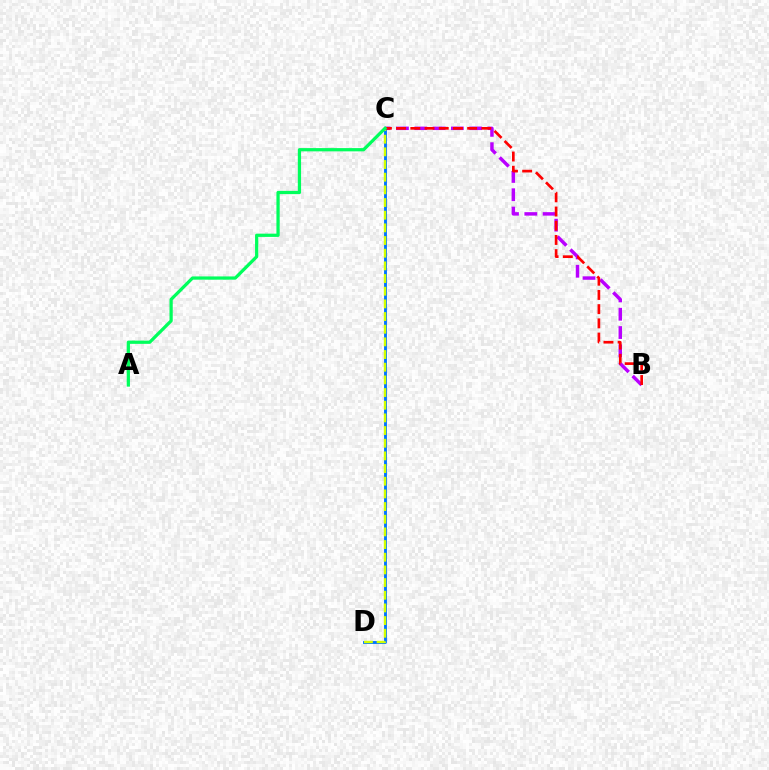{('B', 'C'): [{'color': '#b900ff', 'line_style': 'dashed', 'thickness': 2.49}, {'color': '#ff0000', 'line_style': 'dashed', 'thickness': 1.93}], ('C', 'D'): [{'color': '#0074ff', 'line_style': 'solid', 'thickness': 2.07}, {'color': '#d1ff00', 'line_style': 'dashed', 'thickness': 1.72}], ('A', 'C'): [{'color': '#00ff5c', 'line_style': 'solid', 'thickness': 2.34}]}